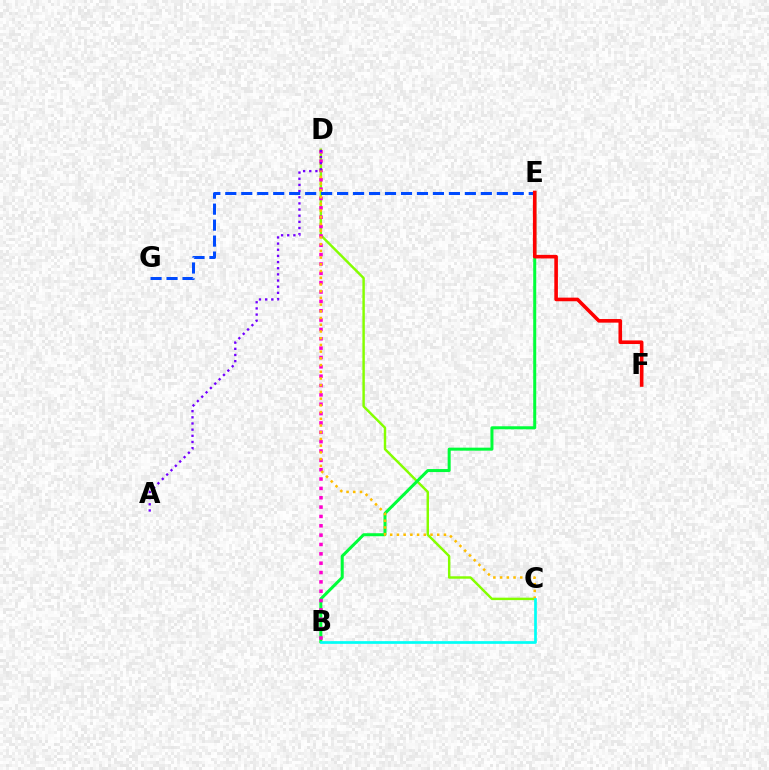{('C', 'D'): [{'color': '#84ff00', 'line_style': 'solid', 'thickness': 1.76}, {'color': '#ffbd00', 'line_style': 'dotted', 'thickness': 1.83}], ('B', 'E'): [{'color': '#00ff39', 'line_style': 'solid', 'thickness': 2.17}], ('B', 'D'): [{'color': '#ff00cf', 'line_style': 'dotted', 'thickness': 2.54}], ('A', 'D'): [{'color': '#7200ff', 'line_style': 'dotted', 'thickness': 1.67}], ('E', 'G'): [{'color': '#004bff', 'line_style': 'dashed', 'thickness': 2.17}], ('B', 'C'): [{'color': '#00fff6', 'line_style': 'solid', 'thickness': 1.95}], ('E', 'F'): [{'color': '#ff0000', 'line_style': 'solid', 'thickness': 2.59}]}